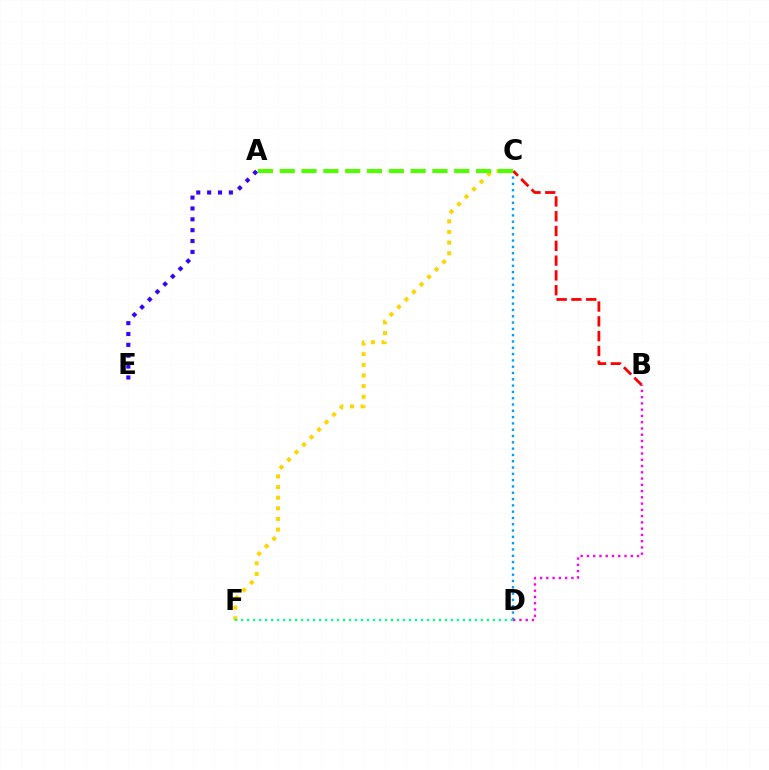{('C', 'D'): [{'color': '#009eff', 'line_style': 'dotted', 'thickness': 1.71}], ('B', 'D'): [{'color': '#ff00ed', 'line_style': 'dotted', 'thickness': 1.7}], ('C', 'F'): [{'color': '#ffd500', 'line_style': 'dotted', 'thickness': 2.89}], ('B', 'C'): [{'color': '#ff0000', 'line_style': 'dashed', 'thickness': 2.01}], ('A', 'E'): [{'color': '#3700ff', 'line_style': 'dotted', 'thickness': 2.95}], ('A', 'C'): [{'color': '#4fff00', 'line_style': 'dashed', 'thickness': 2.96}], ('D', 'F'): [{'color': '#00ff86', 'line_style': 'dotted', 'thickness': 1.63}]}